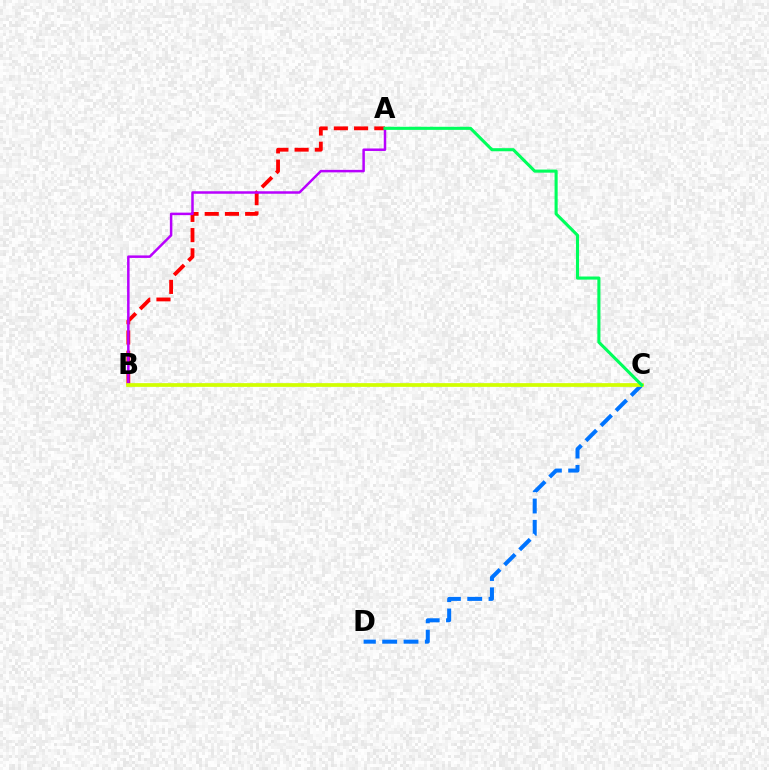{('A', 'B'): [{'color': '#ff0000', 'line_style': 'dashed', 'thickness': 2.75}, {'color': '#b900ff', 'line_style': 'solid', 'thickness': 1.8}], ('C', 'D'): [{'color': '#0074ff', 'line_style': 'dashed', 'thickness': 2.89}], ('B', 'C'): [{'color': '#d1ff00', 'line_style': 'solid', 'thickness': 2.67}], ('A', 'C'): [{'color': '#00ff5c', 'line_style': 'solid', 'thickness': 2.22}]}